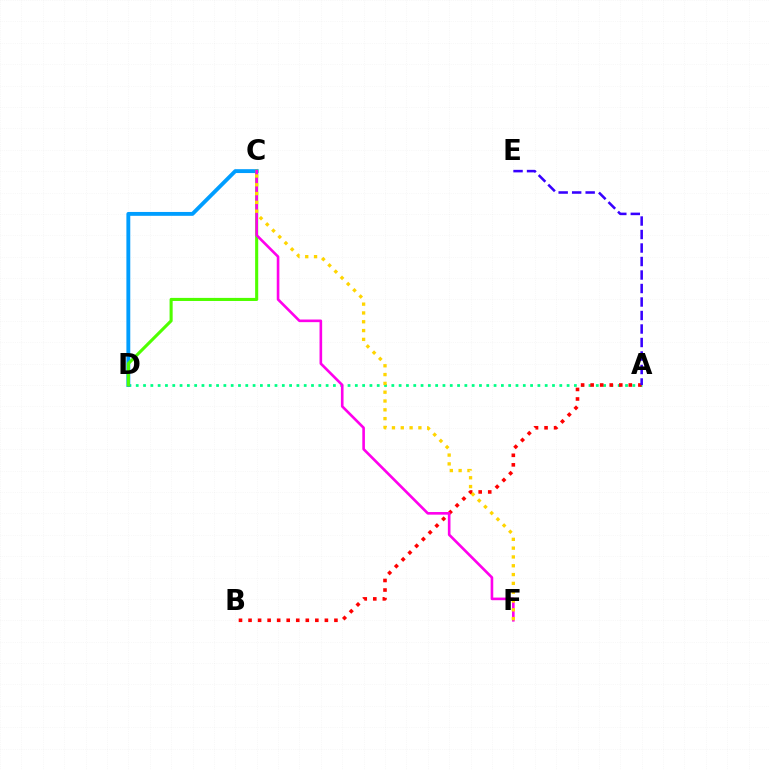{('A', 'D'): [{'color': '#00ff86', 'line_style': 'dotted', 'thickness': 1.98}], ('C', 'D'): [{'color': '#009eff', 'line_style': 'solid', 'thickness': 2.79}, {'color': '#4fff00', 'line_style': 'solid', 'thickness': 2.22}], ('A', 'B'): [{'color': '#ff0000', 'line_style': 'dotted', 'thickness': 2.59}], ('C', 'F'): [{'color': '#ff00ed', 'line_style': 'solid', 'thickness': 1.89}, {'color': '#ffd500', 'line_style': 'dotted', 'thickness': 2.39}], ('A', 'E'): [{'color': '#3700ff', 'line_style': 'dashed', 'thickness': 1.83}]}